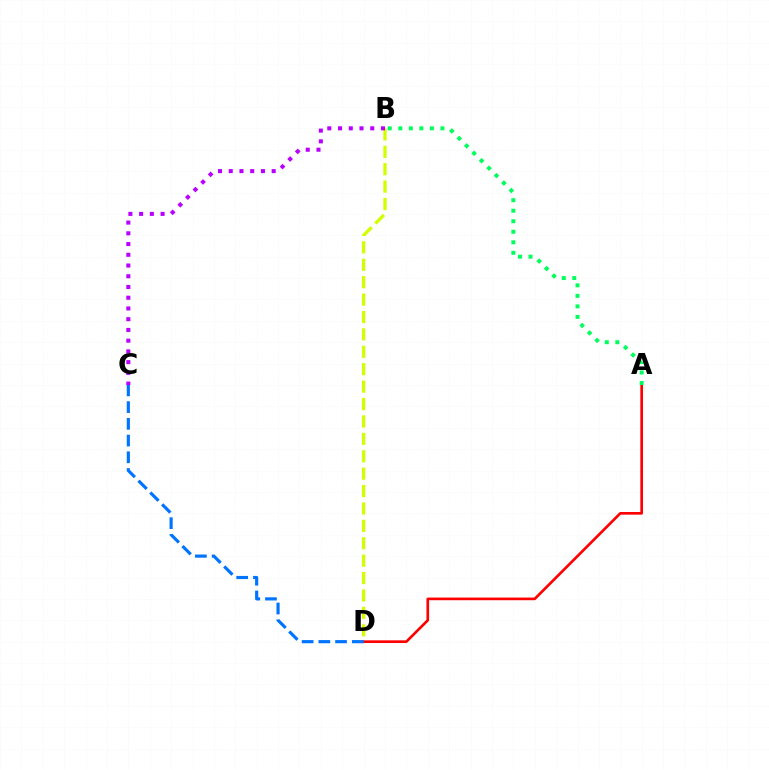{('A', 'D'): [{'color': '#ff0000', 'line_style': 'solid', 'thickness': 1.91}], ('B', 'D'): [{'color': '#d1ff00', 'line_style': 'dashed', 'thickness': 2.36}], ('B', 'C'): [{'color': '#b900ff', 'line_style': 'dotted', 'thickness': 2.92}], ('C', 'D'): [{'color': '#0074ff', 'line_style': 'dashed', 'thickness': 2.27}], ('A', 'B'): [{'color': '#00ff5c', 'line_style': 'dotted', 'thickness': 2.86}]}